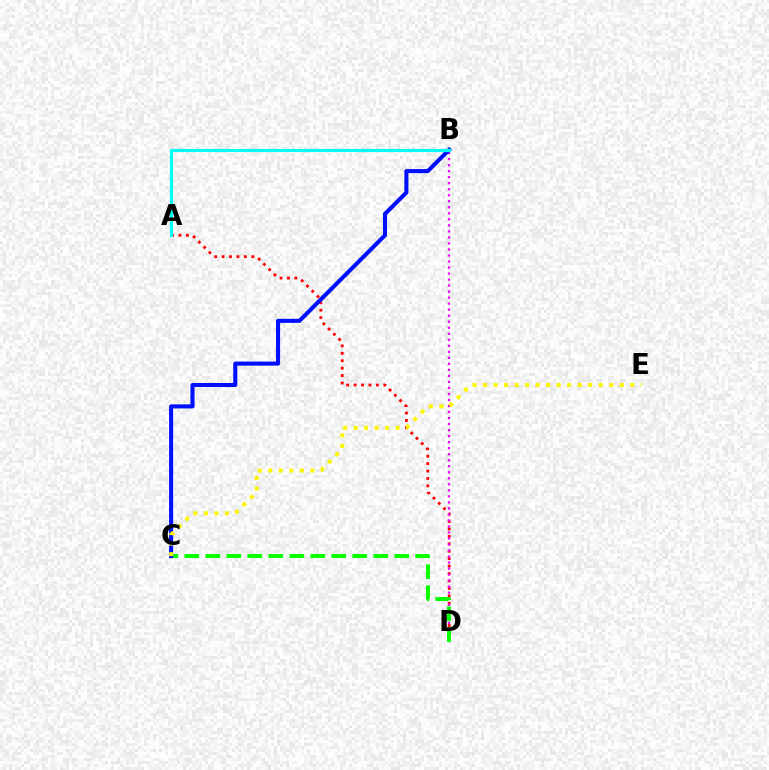{('A', 'D'): [{'color': '#ff0000', 'line_style': 'dotted', 'thickness': 2.02}], ('B', 'D'): [{'color': '#ee00ff', 'line_style': 'dotted', 'thickness': 1.64}], ('C', 'D'): [{'color': '#08ff00', 'line_style': 'dashed', 'thickness': 2.85}], ('B', 'C'): [{'color': '#0010ff', 'line_style': 'solid', 'thickness': 2.93}], ('A', 'B'): [{'color': '#00fff6', 'line_style': 'solid', 'thickness': 2.26}], ('C', 'E'): [{'color': '#fcf500', 'line_style': 'dotted', 'thickness': 2.86}]}